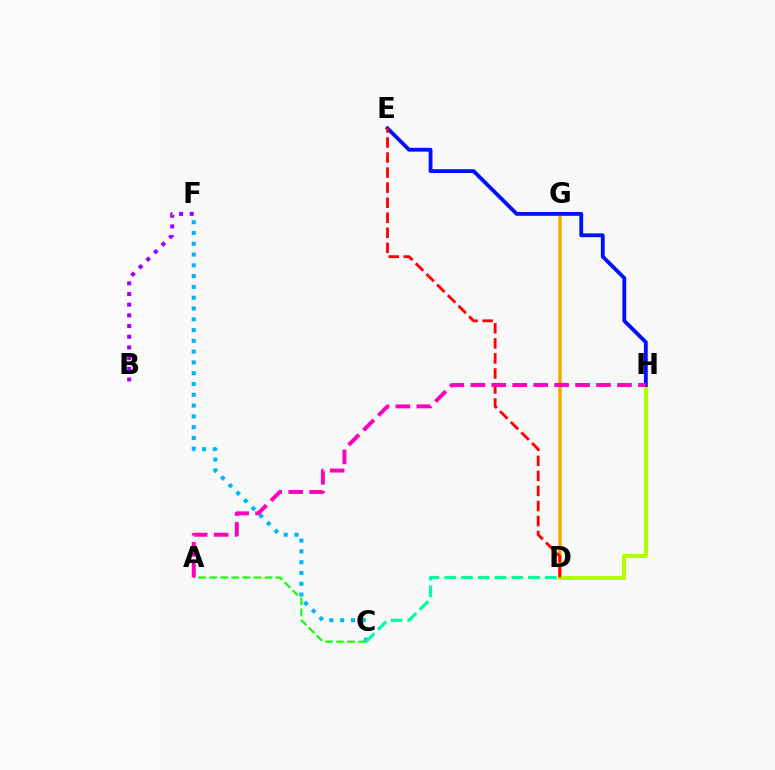{('A', 'C'): [{'color': '#08ff00', 'line_style': 'dashed', 'thickness': 1.5}], ('D', 'G'): [{'color': '#ffa500', 'line_style': 'solid', 'thickness': 2.53}], ('D', 'H'): [{'color': '#b3ff00', 'line_style': 'solid', 'thickness': 2.93}], ('E', 'H'): [{'color': '#0010ff', 'line_style': 'solid', 'thickness': 2.76}], ('D', 'E'): [{'color': '#ff0000', 'line_style': 'dashed', 'thickness': 2.04}], ('B', 'F'): [{'color': '#9b00ff', 'line_style': 'dotted', 'thickness': 2.9}], ('C', 'F'): [{'color': '#00b5ff', 'line_style': 'dotted', 'thickness': 2.93}], ('C', 'D'): [{'color': '#00ff9d', 'line_style': 'dashed', 'thickness': 2.28}], ('A', 'H'): [{'color': '#ff00bd', 'line_style': 'dashed', 'thickness': 2.85}]}